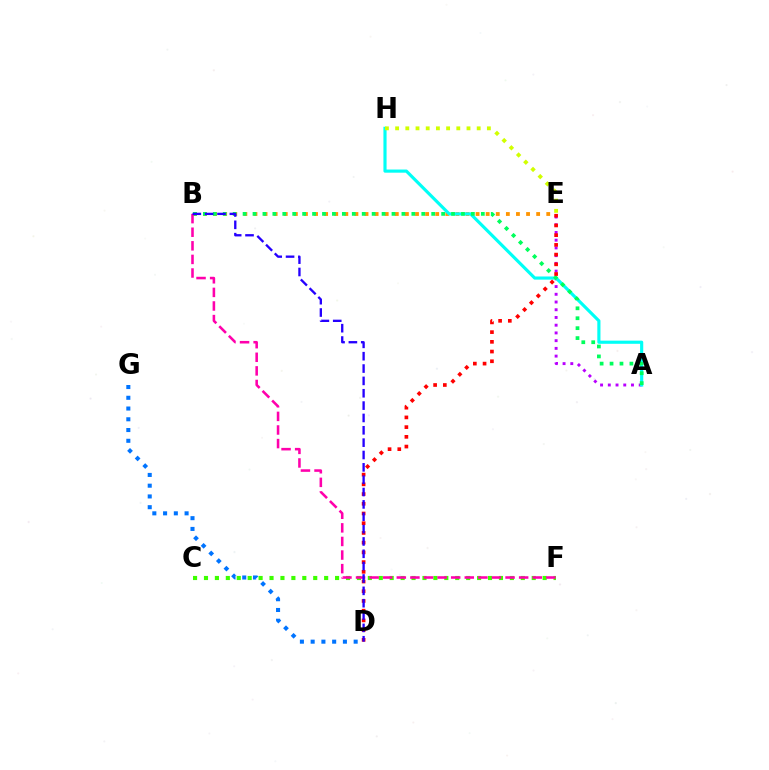{('D', 'G'): [{'color': '#0074ff', 'line_style': 'dotted', 'thickness': 2.92}], ('A', 'E'): [{'color': '#b900ff', 'line_style': 'dotted', 'thickness': 2.1}], ('B', 'E'): [{'color': '#ff9400', 'line_style': 'dotted', 'thickness': 2.74}], ('A', 'H'): [{'color': '#00fff6', 'line_style': 'solid', 'thickness': 2.27}], ('C', 'F'): [{'color': '#3dff00', 'line_style': 'dotted', 'thickness': 2.97}], ('A', 'B'): [{'color': '#00ff5c', 'line_style': 'dotted', 'thickness': 2.7}], ('B', 'F'): [{'color': '#ff00ac', 'line_style': 'dashed', 'thickness': 1.85}], ('E', 'H'): [{'color': '#d1ff00', 'line_style': 'dotted', 'thickness': 2.77}], ('D', 'E'): [{'color': '#ff0000', 'line_style': 'dotted', 'thickness': 2.64}], ('B', 'D'): [{'color': '#2500ff', 'line_style': 'dashed', 'thickness': 1.68}]}